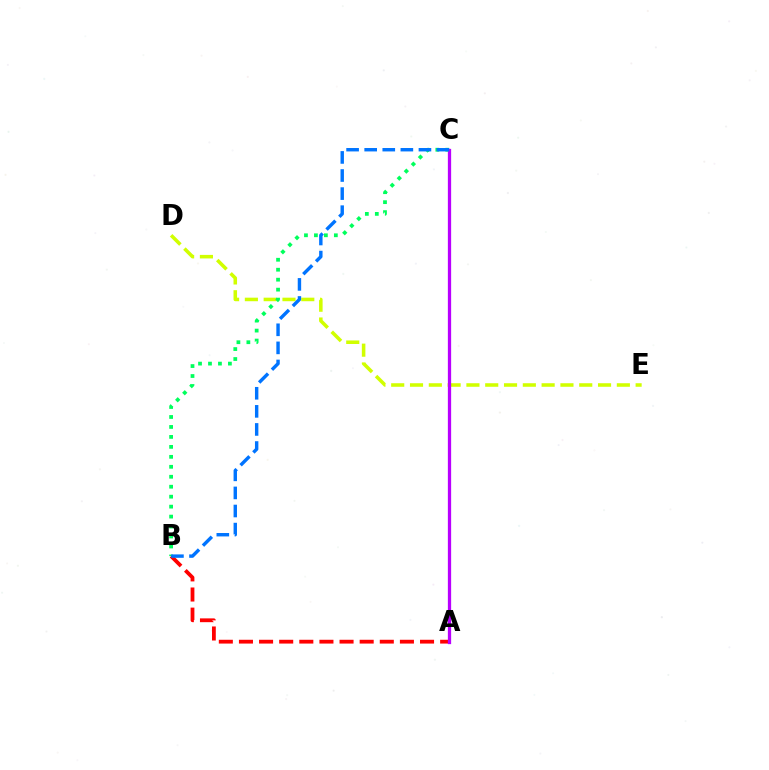{('D', 'E'): [{'color': '#d1ff00', 'line_style': 'dashed', 'thickness': 2.55}], ('B', 'C'): [{'color': '#00ff5c', 'line_style': 'dotted', 'thickness': 2.71}, {'color': '#0074ff', 'line_style': 'dashed', 'thickness': 2.46}], ('A', 'B'): [{'color': '#ff0000', 'line_style': 'dashed', 'thickness': 2.73}], ('A', 'C'): [{'color': '#b900ff', 'line_style': 'solid', 'thickness': 2.36}]}